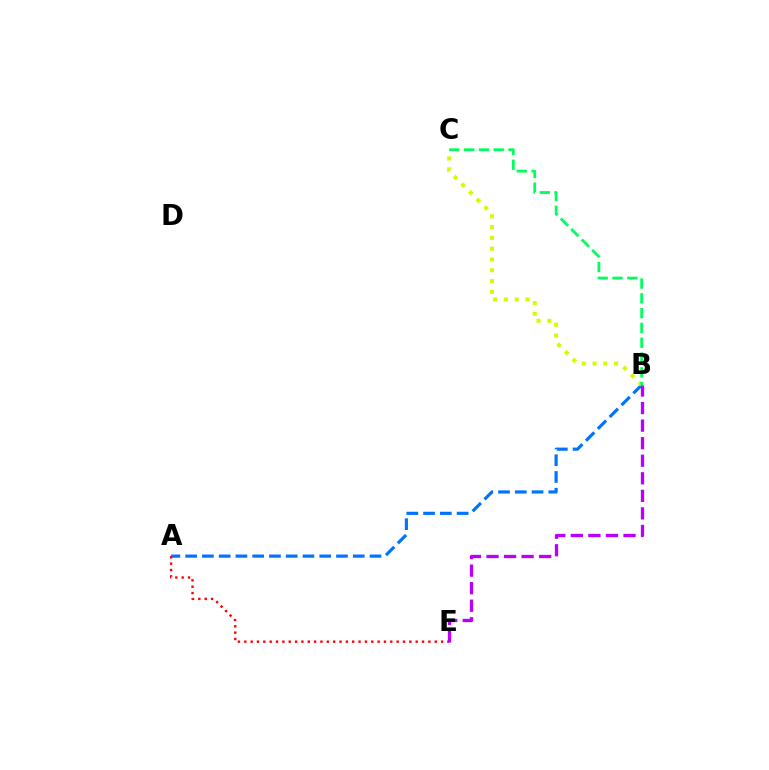{('A', 'B'): [{'color': '#0074ff', 'line_style': 'dashed', 'thickness': 2.28}], ('B', 'C'): [{'color': '#d1ff00', 'line_style': 'dotted', 'thickness': 2.93}, {'color': '#00ff5c', 'line_style': 'dashed', 'thickness': 2.01}], ('A', 'E'): [{'color': '#ff0000', 'line_style': 'dotted', 'thickness': 1.72}], ('B', 'E'): [{'color': '#b900ff', 'line_style': 'dashed', 'thickness': 2.38}]}